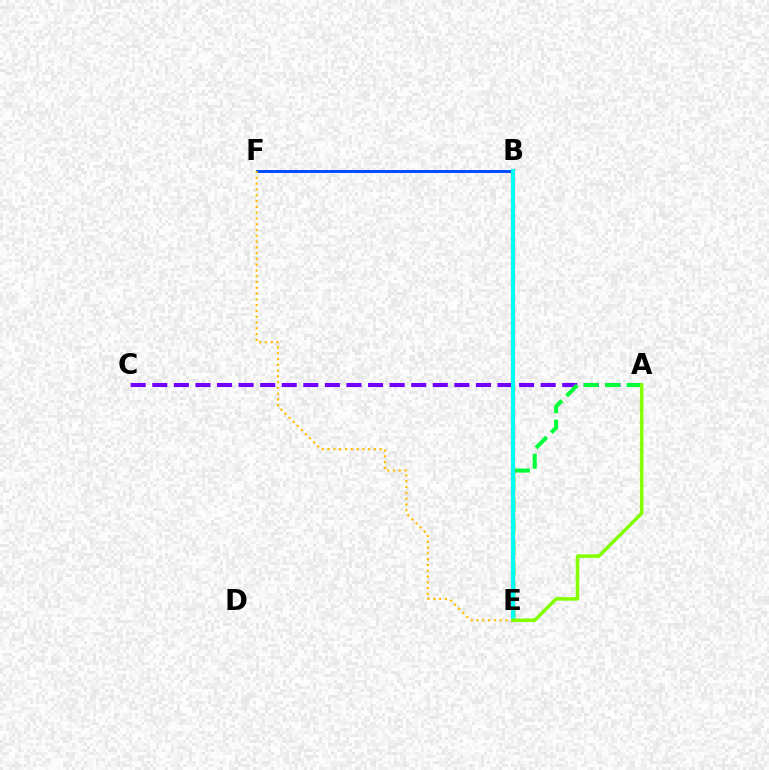{('B', 'E'): [{'color': '#ff00cf', 'line_style': 'solid', 'thickness': 1.8}, {'color': '#ff0000', 'line_style': 'solid', 'thickness': 2.99}, {'color': '#00fff6', 'line_style': 'solid', 'thickness': 2.9}], ('B', 'F'): [{'color': '#004bff', 'line_style': 'solid', 'thickness': 2.11}], ('A', 'C'): [{'color': '#7200ff', 'line_style': 'dashed', 'thickness': 2.93}], ('A', 'E'): [{'color': '#00ff39', 'line_style': 'dashed', 'thickness': 2.92}, {'color': '#84ff00', 'line_style': 'solid', 'thickness': 2.54}], ('E', 'F'): [{'color': '#ffbd00', 'line_style': 'dotted', 'thickness': 1.57}]}